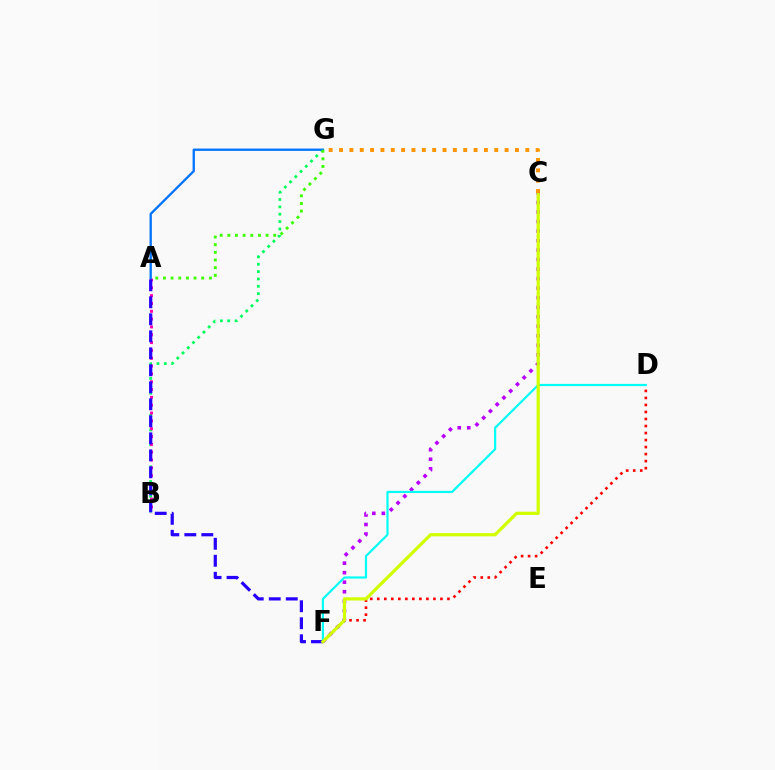{('B', 'G'): [{'color': '#00ff5c', 'line_style': 'dotted', 'thickness': 2.0}], ('C', 'F'): [{'color': '#b900ff', 'line_style': 'dotted', 'thickness': 2.59}, {'color': '#d1ff00', 'line_style': 'solid', 'thickness': 2.32}], ('D', 'F'): [{'color': '#ff0000', 'line_style': 'dotted', 'thickness': 1.91}, {'color': '#00fff6', 'line_style': 'solid', 'thickness': 1.58}], ('A', 'B'): [{'color': '#ff00ac', 'line_style': 'dotted', 'thickness': 2.13}], ('A', 'G'): [{'color': '#0074ff', 'line_style': 'solid', 'thickness': 1.68}, {'color': '#3dff00', 'line_style': 'dotted', 'thickness': 2.08}], ('A', 'F'): [{'color': '#2500ff', 'line_style': 'dashed', 'thickness': 2.31}], ('C', 'G'): [{'color': '#ff9400', 'line_style': 'dotted', 'thickness': 2.81}]}